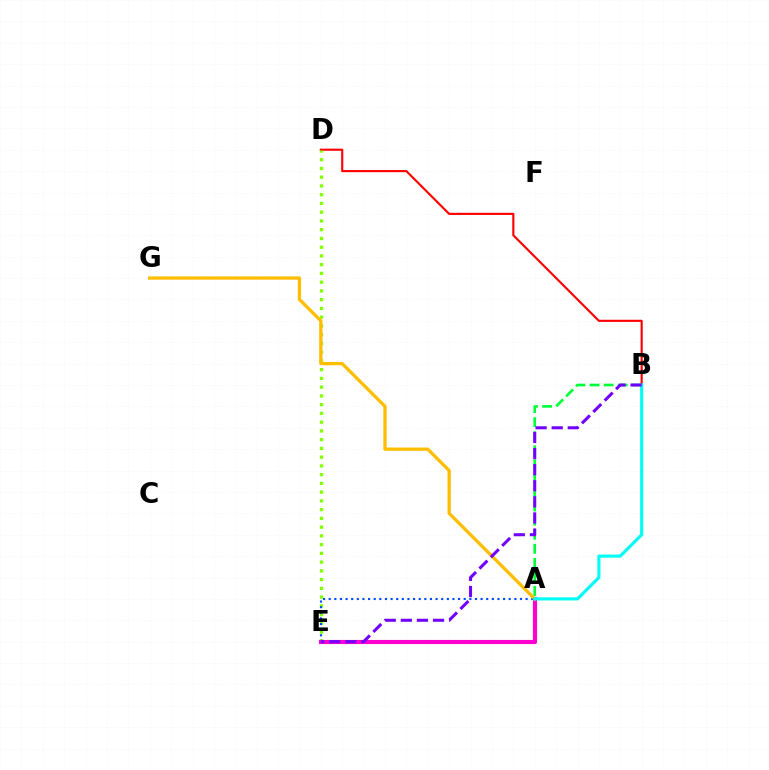{('B', 'D'): [{'color': '#ff0000', 'line_style': 'solid', 'thickness': 1.54}], ('A', 'B'): [{'color': '#00ff39', 'line_style': 'dashed', 'thickness': 1.91}, {'color': '#00fff6', 'line_style': 'solid', 'thickness': 2.25}], ('D', 'E'): [{'color': '#84ff00', 'line_style': 'dotted', 'thickness': 2.38}], ('A', 'E'): [{'color': '#004bff', 'line_style': 'dotted', 'thickness': 1.53}, {'color': '#ff00cf', 'line_style': 'solid', 'thickness': 2.97}], ('A', 'G'): [{'color': '#ffbd00', 'line_style': 'solid', 'thickness': 2.36}], ('B', 'E'): [{'color': '#7200ff', 'line_style': 'dashed', 'thickness': 2.19}]}